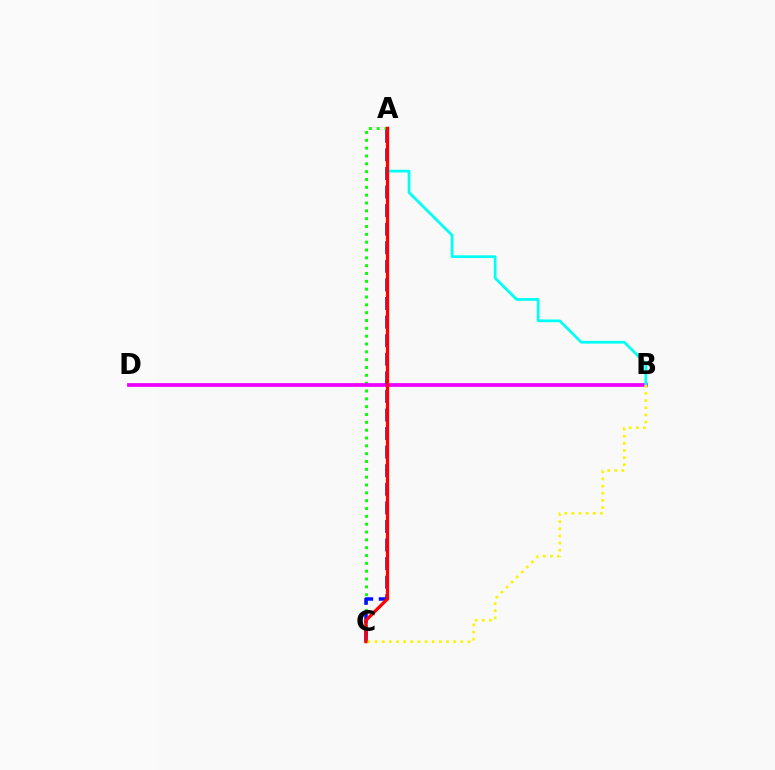{('A', 'C'): [{'color': '#08ff00', 'line_style': 'dotted', 'thickness': 2.13}, {'color': '#0010ff', 'line_style': 'dashed', 'thickness': 2.52}, {'color': '#ff0000', 'line_style': 'solid', 'thickness': 2.33}], ('B', 'D'): [{'color': '#ee00ff', 'line_style': 'solid', 'thickness': 2.69}], ('A', 'B'): [{'color': '#00fff6', 'line_style': 'solid', 'thickness': 1.97}], ('B', 'C'): [{'color': '#fcf500', 'line_style': 'dotted', 'thickness': 1.94}]}